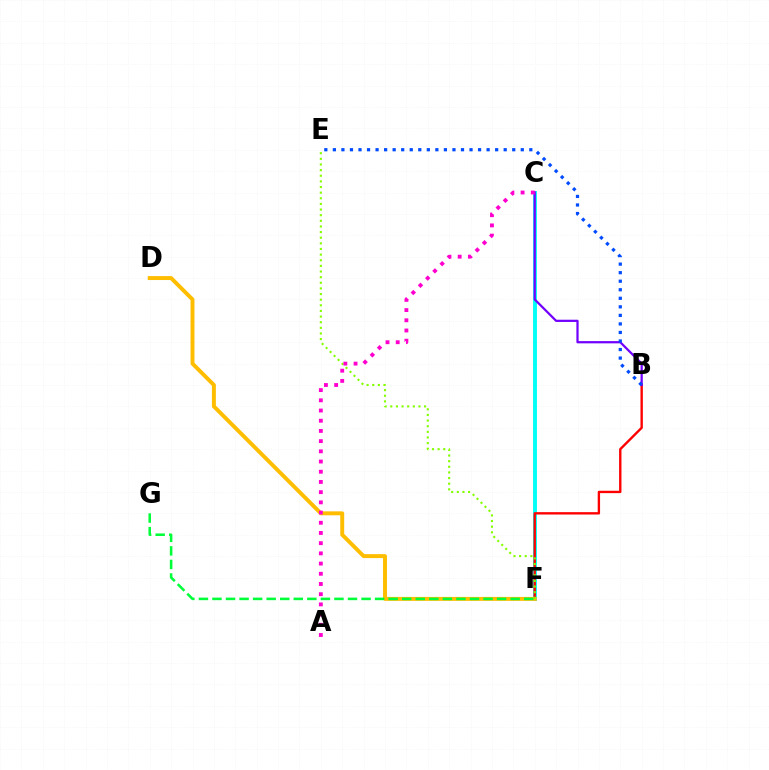{('C', 'F'): [{'color': '#00fff6', 'line_style': 'solid', 'thickness': 2.79}], ('B', 'F'): [{'color': '#ff0000', 'line_style': 'solid', 'thickness': 1.71}], ('D', 'F'): [{'color': '#ffbd00', 'line_style': 'solid', 'thickness': 2.84}], ('B', 'C'): [{'color': '#7200ff', 'line_style': 'solid', 'thickness': 1.61}], ('E', 'F'): [{'color': '#84ff00', 'line_style': 'dotted', 'thickness': 1.53}], ('B', 'E'): [{'color': '#004bff', 'line_style': 'dotted', 'thickness': 2.32}], ('A', 'C'): [{'color': '#ff00cf', 'line_style': 'dotted', 'thickness': 2.77}], ('F', 'G'): [{'color': '#00ff39', 'line_style': 'dashed', 'thickness': 1.84}]}